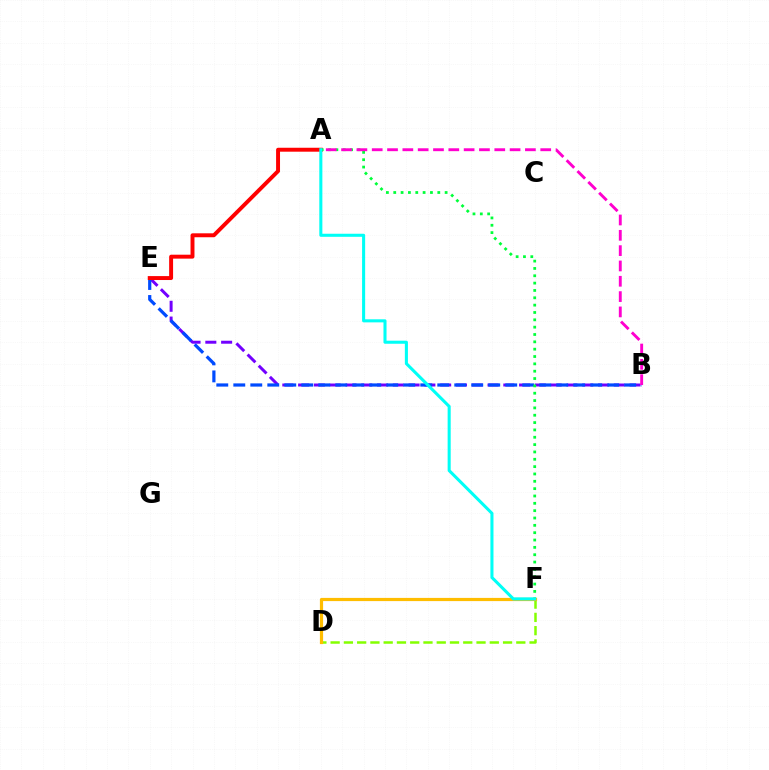{('B', 'E'): [{'color': '#7200ff', 'line_style': 'dashed', 'thickness': 2.14}, {'color': '#004bff', 'line_style': 'dashed', 'thickness': 2.31}], ('D', 'F'): [{'color': '#84ff00', 'line_style': 'dashed', 'thickness': 1.8}, {'color': '#ffbd00', 'line_style': 'solid', 'thickness': 2.3}], ('A', 'E'): [{'color': '#ff0000', 'line_style': 'solid', 'thickness': 2.83}], ('A', 'F'): [{'color': '#00ff39', 'line_style': 'dotted', 'thickness': 1.99}, {'color': '#00fff6', 'line_style': 'solid', 'thickness': 2.21}], ('A', 'B'): [{'color': '#ff00cf', 'line_style': 'dashed', 'thickness': 2.08}]}